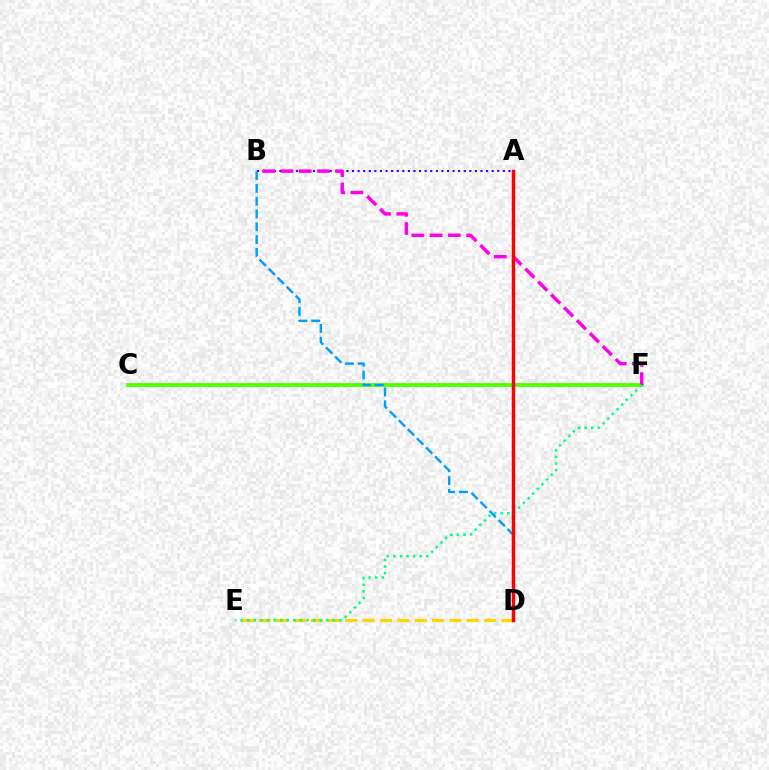{('D', 'E'): [{'color': '#ffd500', 'line_style': 'dashed', 'thickness': 2.36}], ('C', 'F'): [{'color': '#4fff00', 'line_style': 'solid', 'thickness': 2.75}], ('A', 'B'): [{'color': '#3700ff', 'line_style': 'dotted', 'thickness': 1.52}], ('B', 'F'): [{'color': '#ff00ed', 'line_style': 'dashed', 'thickness': 2.48}], ('E', 'F'): [{'color': '#00ff86', 'line_style': 'dotted', 'thickness': 1.79}], ('B', 'D'): [{'color': '#009eff', 'line_style': 'dashed', 'thickness': 1.74}], ('A', 'D'): [{'color': '#ff0000', 'line_style': 'solid', 'thickness': 2.5}]}